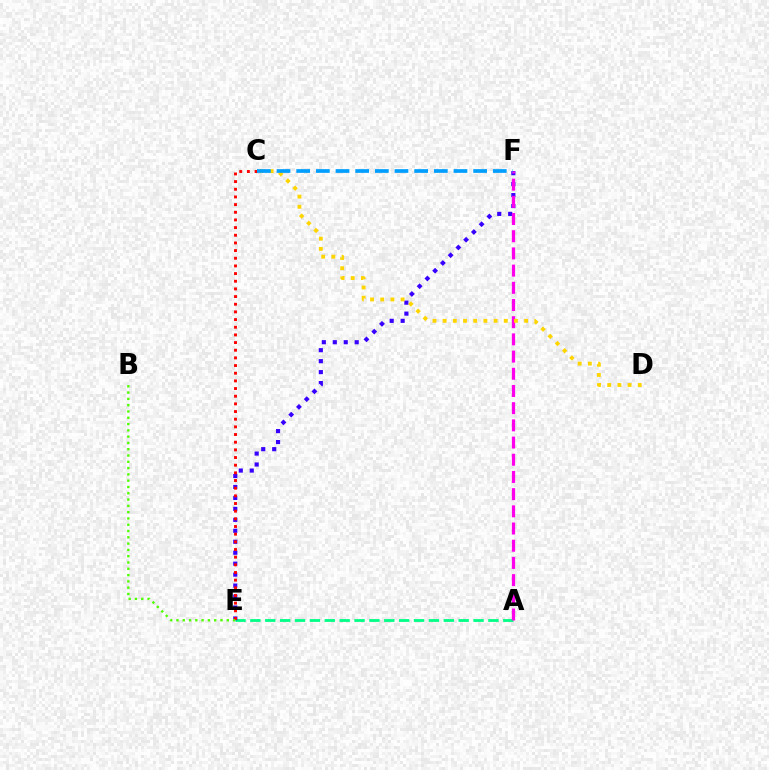{('A', 'E'): [{'color': '#00ff86', 'line_style': 'dashed', 'thickness': 2.02}], ('E', 'F'): [{'color': '#3700ff', 'line_style': 'dotted', 'thickness': 2.98}], ('A', 'F'): [{'color': '#ff00ed', 'line_style': 'dashed', 'thickness': 2.34}], ('C', 'E'): [{'color': '#ff0000', 'line_style': 'dotted', 'thickness': 2.08}], ('C', 'D'): [{'color': '#ffd500', 'line_style': 'dotted', 'thickness': 2.77}], ('C', 'F'): [{'color': '#009eff', 'line_style': 'dashed', 'thickness': 2.67}], ('B', 'E'): [{'color': '#4fff00', 'line_style': 'dotted', 'thickness': 1.71}]}